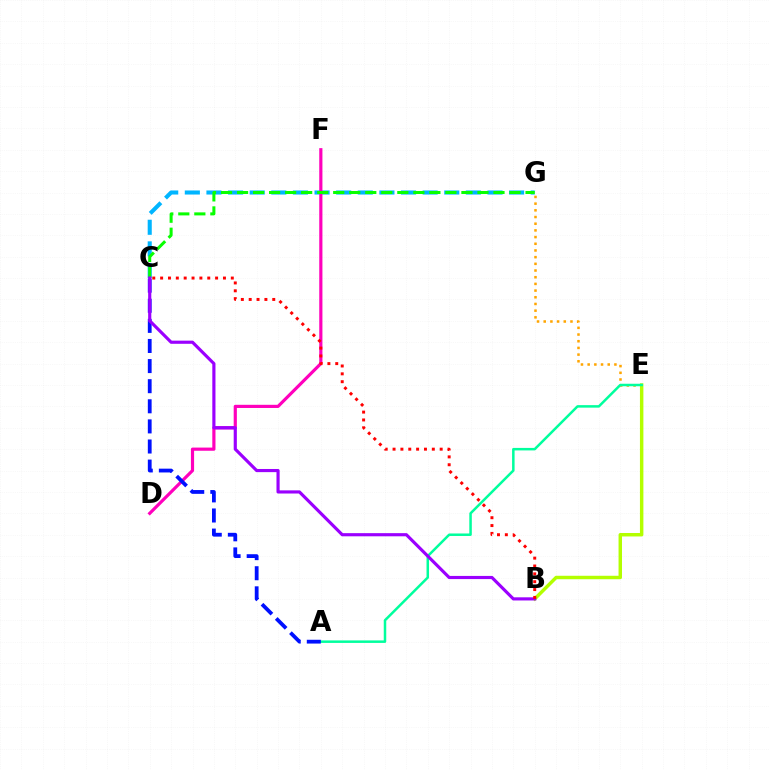{('C', 'G'): [{'color': '#00b5ff', 'line_style': 'dashed', 'thickness': 2.94}, {'color': '#08ff00', 'line_style': 'dashed', 'thickness': 2.18}], ('E', 'G'): [{'color': '#ffa500', 'line_style': 'dotted', 'thickness': 1.82}], ('D', 'F'): [{'color': '#ff00bd', 'line_style': 'solid', 'thickness': 2.29}], ('B', 'E'): [{'color': '#b3ff00', 'line_style': 'solid', 'thickness': 2.49}], ('A', 'E'): [{'color': '#00ff9d', 'line_style': 'solid', 'thickness': 1.8}], ('A', 'C'): [{'color': '#0010ff', 'line_style': 'dashed', 'thickness': 2.73}], ('B', 'C'): [{'color': '#9b00ff', 'line_style': 'solid', 'thickness': 2.27}, {'color': '#ff0000', 'line_style': 'dotted', 'thickness': 2.13}]}